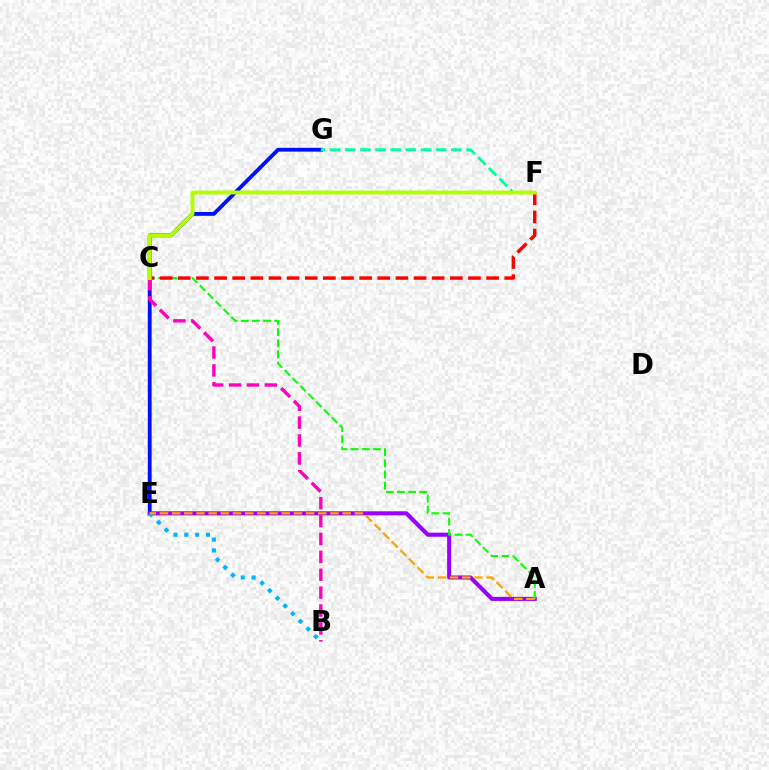{('E', 'G'): [{'color': '#0010ff', 'line_style': 'solid', 'thickness': 2.76}], ('A', 'E'): [{'color': '#9b00ff', 'line_style': 'solid', 'thickness': 2.94}, {'color': '#ffa500', 'line_style': 'dashed', 'thickness': 1.65}], ('B', 'C'): [{'color': '#ff00bd', 'line_style': 'dashed', 'thickness': 2.43}], ('A', 'C'): [{'color': '#08ff00', 'line_style': 'dashed', 'thickness': 1.51}], ('C', 'F'): [{'color': '#ff0000', 'line_style': 'dashed', 'thickness': 2.46}, {'color': '#b3ff00', 'line_style': 'solid', 'thickness': 2.79}], ('F', 'G'): [{'color': '#00ff9d', 'line_style': 'dashed', 'thickness': 2.06}], ('B', 'E'): [{'color': '#00b5ff', 'line_style': 'dotted', 'thickness': 2.95}]}